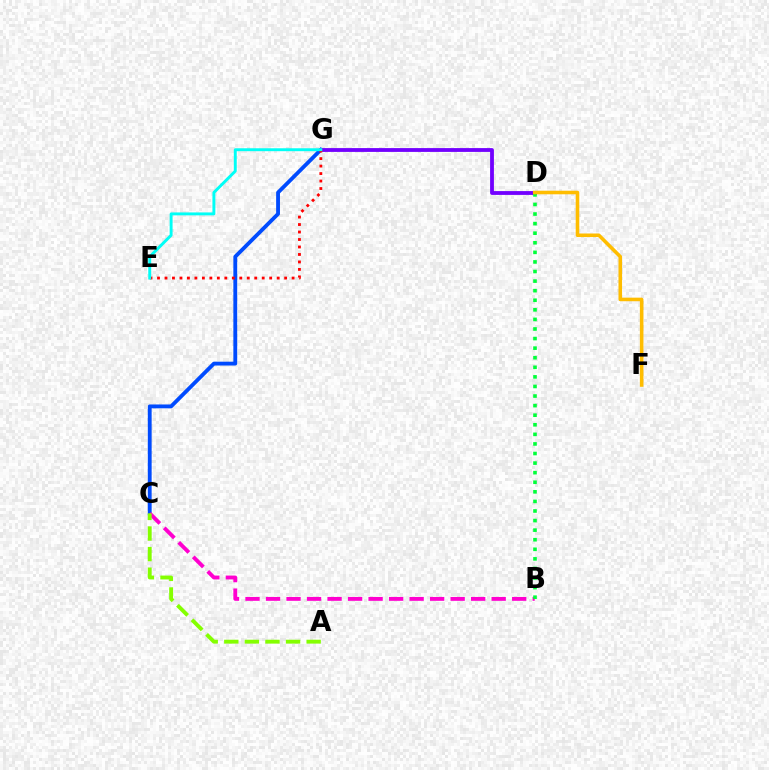{('C', 'G'): [{'color': '#004bff', 'line_style': 'solid', 'thickness': 2.76}], ('B', 'C'): [{'color': '#ff00cf', 'line_style': 'dashed', 'thickness': 2.79}], ('D', 'G'): [{'color': '#7200ff', 'line_style': 'solid', 'thickness': 2.74}], ('E', 'G'): [{'color': '#ff0000', 'line_style': 'dotted', 'thickness': 2.03}, {'color': '#00fff6', 'line_style': 'solid', 'thickness': 2.1}], ('B', 'D'): [{'color': '#00ff39', 'line_style': 'dotted', 'thickness': 2.6}], ('A', 'C'): [{'color': '#84ff00', 'line_style': 'dashed', 'thickness': 2.8}], ('D', 'F'): [{'color': '#ffbd00', 'line_style': 'solid', 'thickness': 2.57}]}